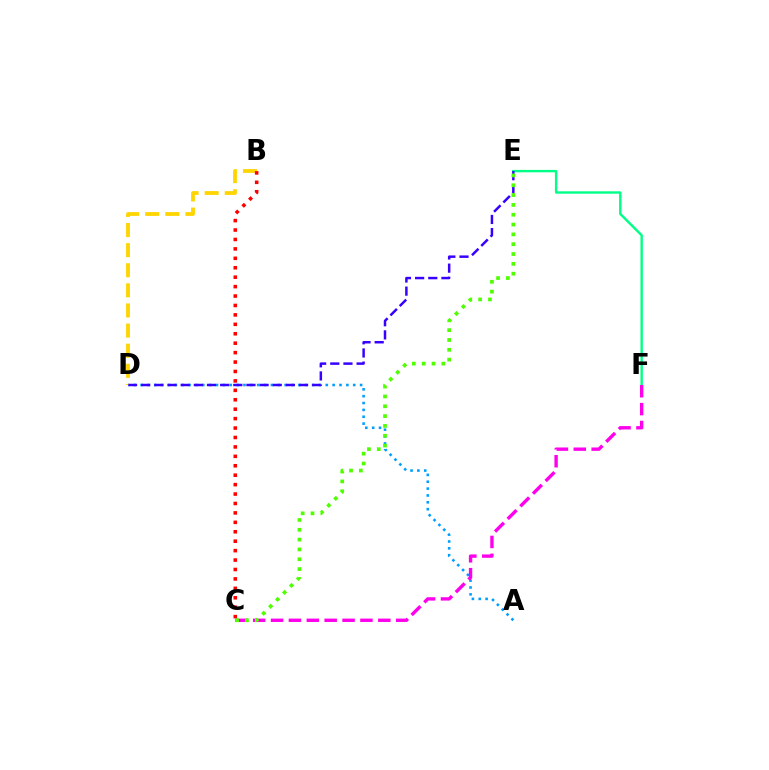{('E', 'F'): [{'color': '#00ff86', 'line_style': 'solid', 'thickness': 1.73}], ('A', 'D'): [{'color': '#009eff', 'line_style': 'dotted', 'thickness': 1.86}], ('B', 'D'): [{'color': '#ffd500', 'line_style': 'dashed', 'thickness': 2.73}], ('C', 'F'): [{'color': '#ff00ed', 'line_style': 'dashed', 'thickness': 2.43}], ('D', 'E'): [{'color': '#3700ff', 'line_style': 'dashed', 'thickness': 1.79}], ('B', 'C'): [{'color': '#ff0000', 'line_style': 'dotted', 'thickness': 2.56}], ('C', 'E'): [{'color': '#4fff00', 'line_style': 'dotted', 'thickness': 2.67}]}